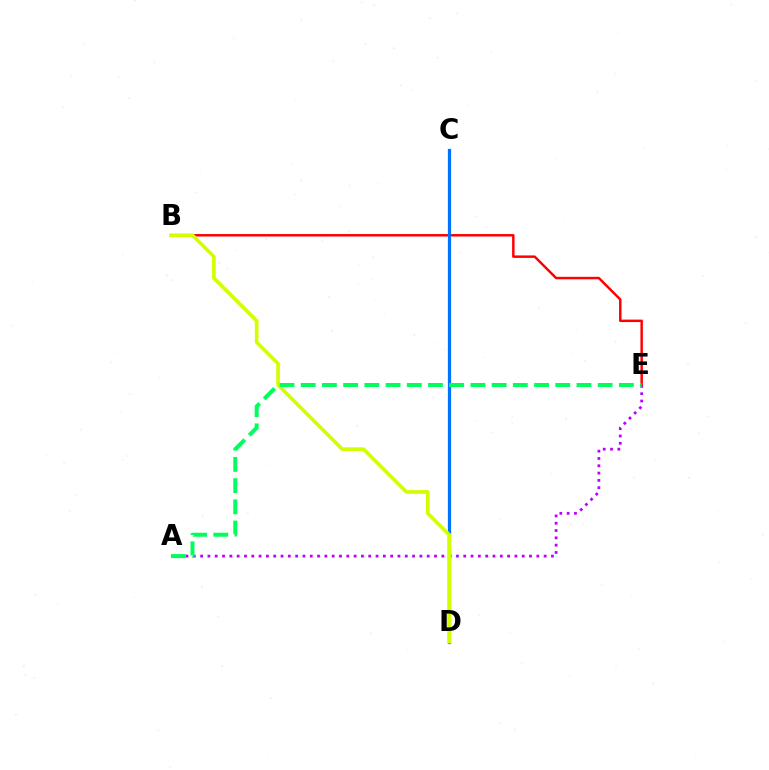{('A', 'E'): [{'color': '#b900ff', 'line_style': 'dotted', 'thickness': 1.99}, {'color': '#00ff5c', 'line_style': 'dashed', 'thickness': 2.88}], ('B', 'E'): [{'color': '#ff0000', 'line_style': 'solid', 'thickness': 1.78}], ('C', 'D'): [{'color': '#0074ff', 'line_style': 'solid', 'thickness': 2.34}], ('B', 'D'): [{'color': '#d1ff00', 'line_style': 'solid', 'thickness': 2.64}]}